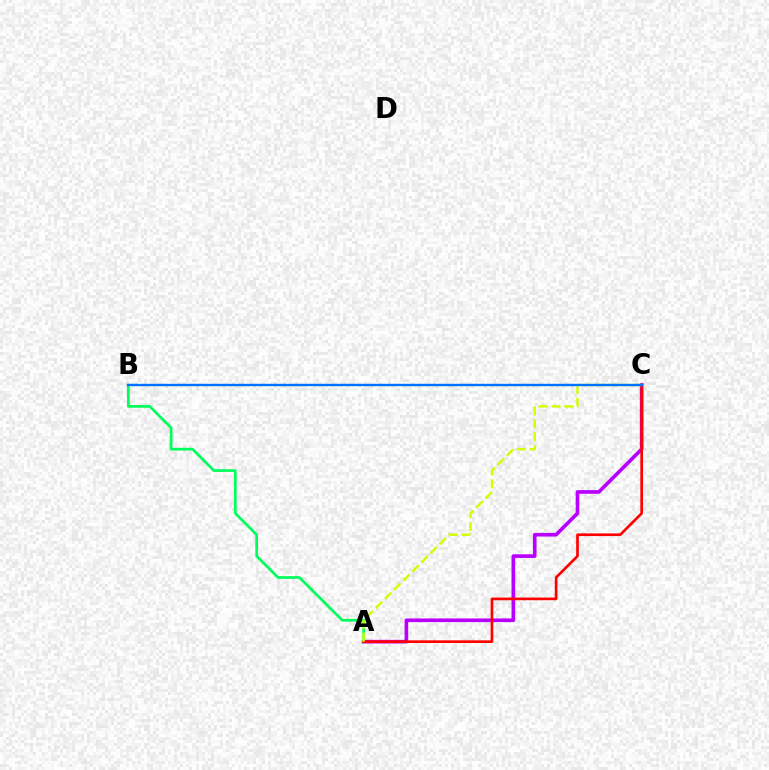{('A', 'C'): [{'color': '#b900ff', 'line_style': 'solid', 'thickness': 2.62}, {'color': '#ff0000', 'line_style': 'solid', 'thickness': 1.92}, {'color': '#d1ff00', 'line_style': 'dashed', 'thickness': 1.75}], ('A', 'B'): [{'color': '#00ff5c', 'line_style': 'solid', 'thickness': 1.96}], ('B', 'C'): [{'color': '#0074ff', 'line_style': 'solid', 'thickness': 1.73}]}